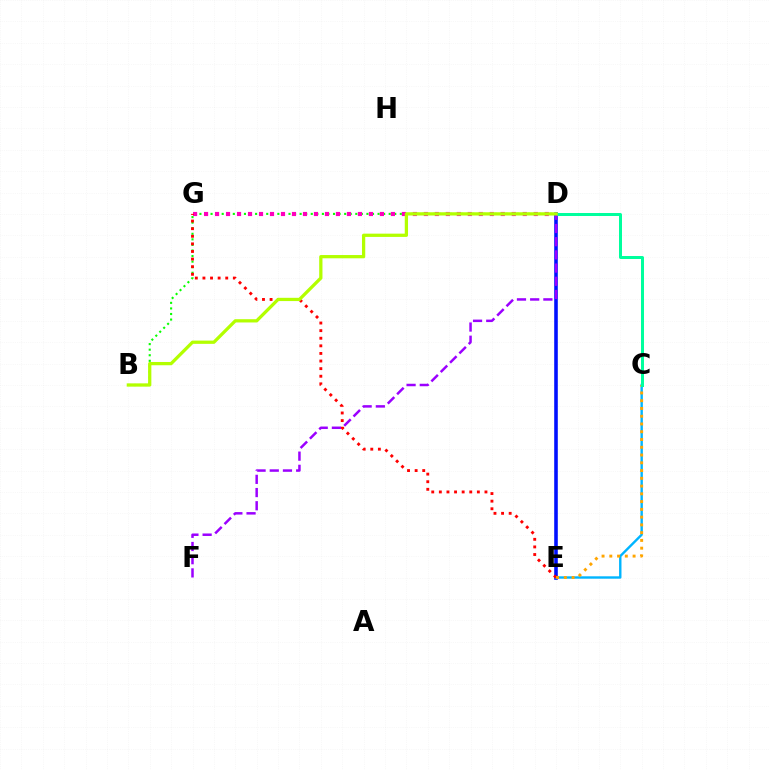{('B', 'D'): [{'color': '#08ff00', 'line_style': 'dotted', 'thickness': 1.51}, {'color': '#b3ff00', 'line_style': 'solid', 'thickness': 2.35}], ('D', 'E'): [{'color': '#0010ff', 'line_style': 'solid', 'thickness': 2.58}], ('C', 'E'): [{'color': '#00b5ff', 'line_style': 'solid', 'thickness': 1.73}, {'color': '#ffa500', 'line_style': 'dotted', 'thickness': 2.11}], ('D', 'G'): [{'color': '#ff00bd', 'line_style': 'dotted', 'thickness': 2.99}], ('E', 'G'): [{'color': '#ff0000', 'line_style': 'dotted', 'thickness': 2.07}], ('C', 'D'): [{'color': '#00ff9d', 'line_style': 'solid', 'thickness': 2.16}], ('D', 'F'): [{'color': '#9b00ff', 'line_style': 'dashed', 'thickness': 1.79}]}